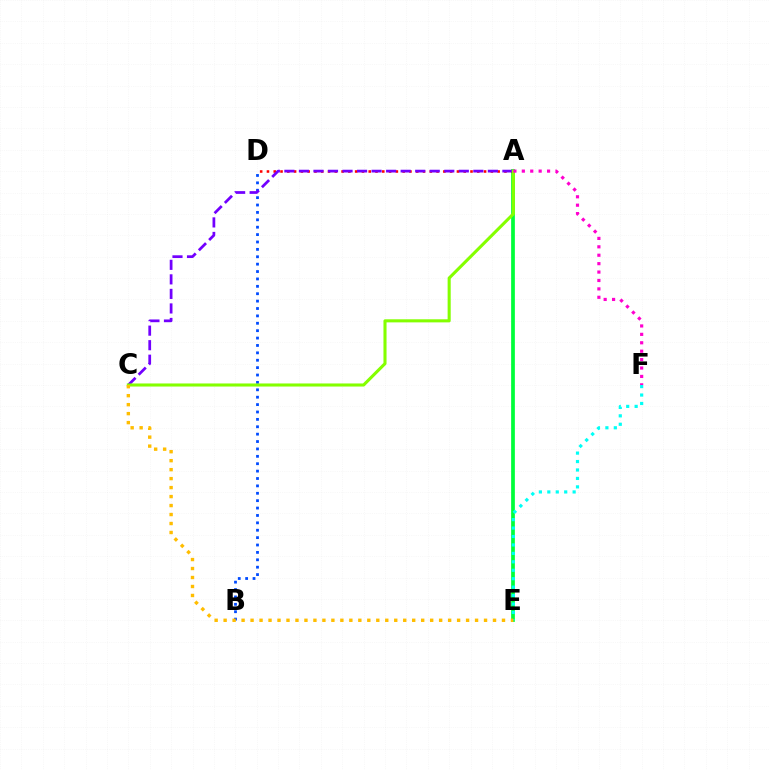{('A', 'E'): [{'color': '#00ff39', 'line_style': 'solid', 'thickness': 2.68}], ('B', 'D'): [{'color': '#004bff', 'line_style': 'dotted', 'thickness': 2.01}], ('E', 'F'): [{'color': '#00fff6', 'line_style': 'dotted', 'thickness': 2.29}], ('A', 'D'): [{'color': '#ff0000', 'line_style': 'dotted', 'thickness': 1.84}], ('A', 'C'): [{'color': '#7200ff', 'line_style': 'dashed', 'thickness': 1.97}, {'color': '#84ff00', 'line_style': 'solid', 'thickness': 2.22}], ('A', 'F'): [{'color': '#ff00cf', 'line_style': 'dotted', 'thickness': 2.29}], ('C', 'E'): [{'color': '#ffbd00', 'line_style': 'dotted', 'thickness': 2.44}]}